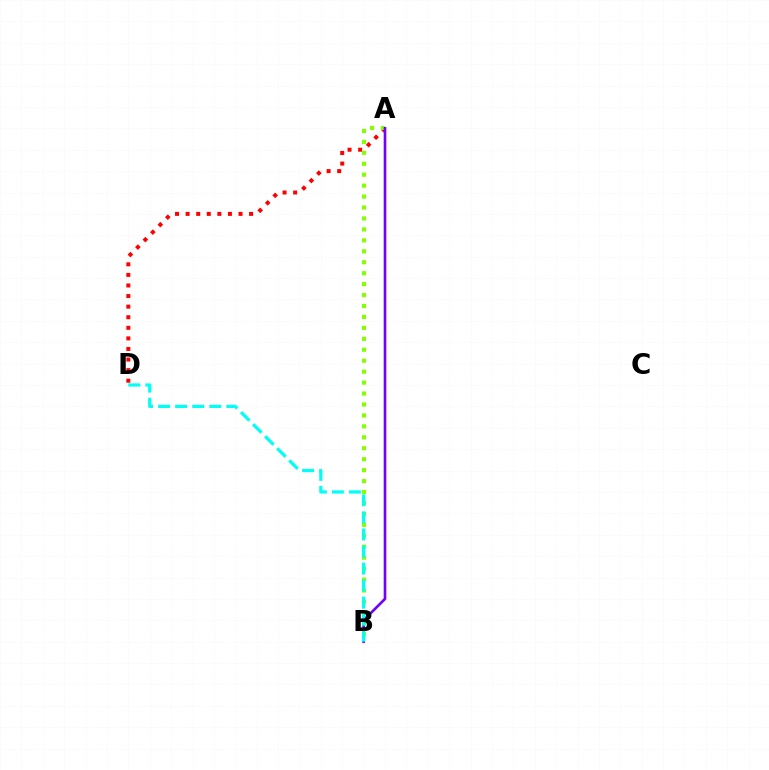{('A', 'D'): [{'color': '#ff0000', 'line_style': 'dotted', 'thickness': 2.87}], ('A', 'B'): [{'color': '#84ff00', 'line_style': 'dotted', 'thickness': 2.97}, {'color': '#7200ff', 'line_style': 'solid', 'thickness': 1.89}], ('B', 'D'): [{'color': '#00fff6', 'line_style': 'dashed', 'thickness': 2.32}]}